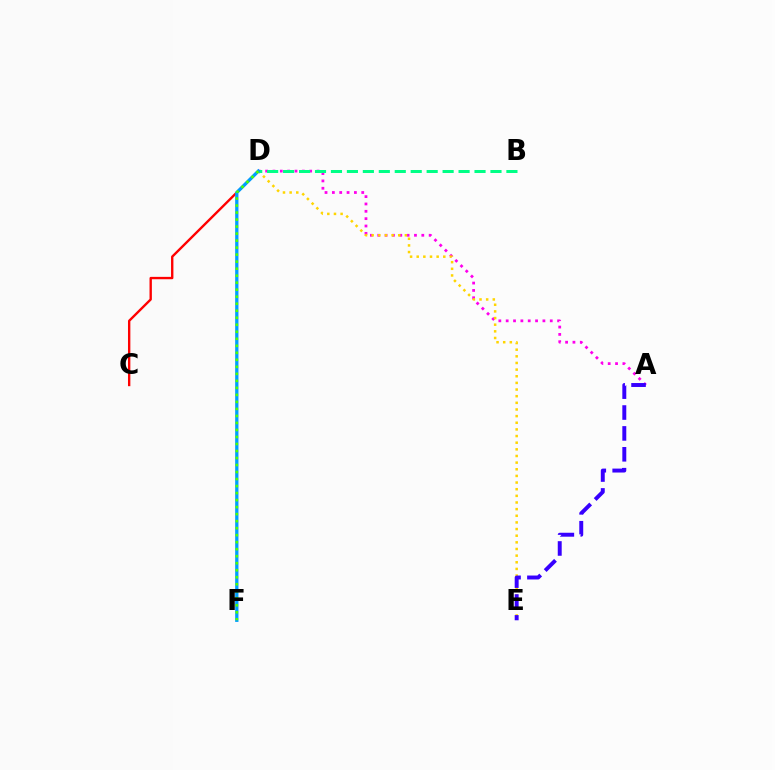{('C', 'D'): [{'color': '#ff0000', 'line_style': 'solid', 'thickness': 1.71}], ('A', 'D'): [{'color': '#ff00ed', 'line_style': 'dotted', 'thickness': 2.0}], ('D', 'E'): [{'color': '#ffd500', 'line_style': 'dotted', 'thickness': 1.81}], ('A', 'E'): [{'color': '#3700ff', 'line_style': 'dashed', 'thickness': 2.84}], ('B', 'D'): [{'color': '#00ff86', 'line_style': 'dashed', 'thickness': 2.17}], ('D', 'F'): [{'color': '#009eff', 'line_style': 'solid', 'thickness': 2.37}, {'color': '#4fff00', 'line_style': 'dotted', 'thickness': 1.91}]}